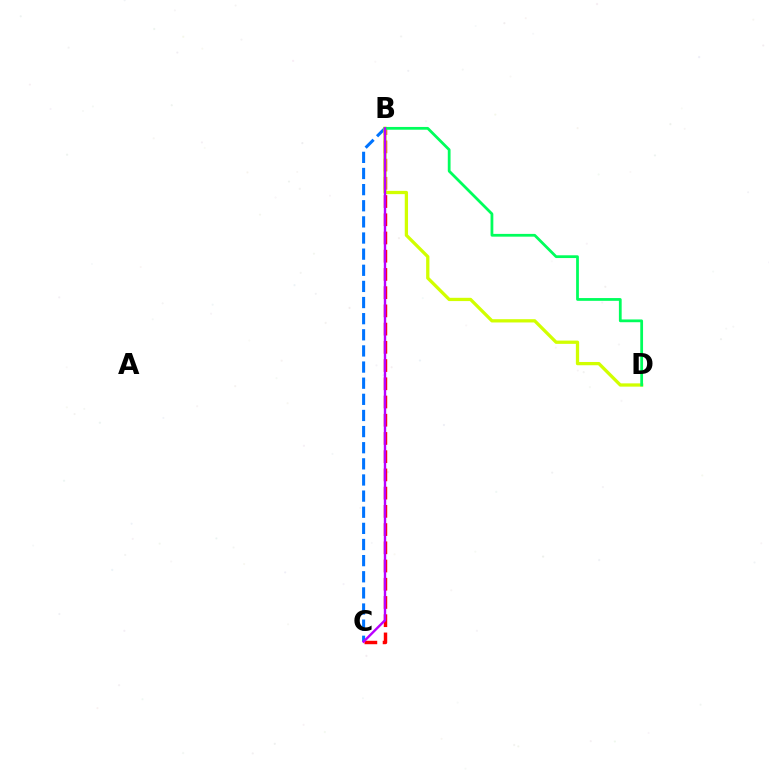{('B', 'C'): [{'color': '#0074ff', 'line_style': 'dashed', 'thickness': 2.19}, {'color': '#ff0000', 'line_style': 'dashed', 'thickness': 2.48}, {'color': '#b900ff', 'line_style': 'solid', 'thickness': 1.72}], ('B', 'D'): [{'color': '#d1ff00', 'line_style': 'solid', 'thickness': 2.36}, {'color': '#00ff5c', 'line_style': 'solid', 'thickness': 1.99}]}